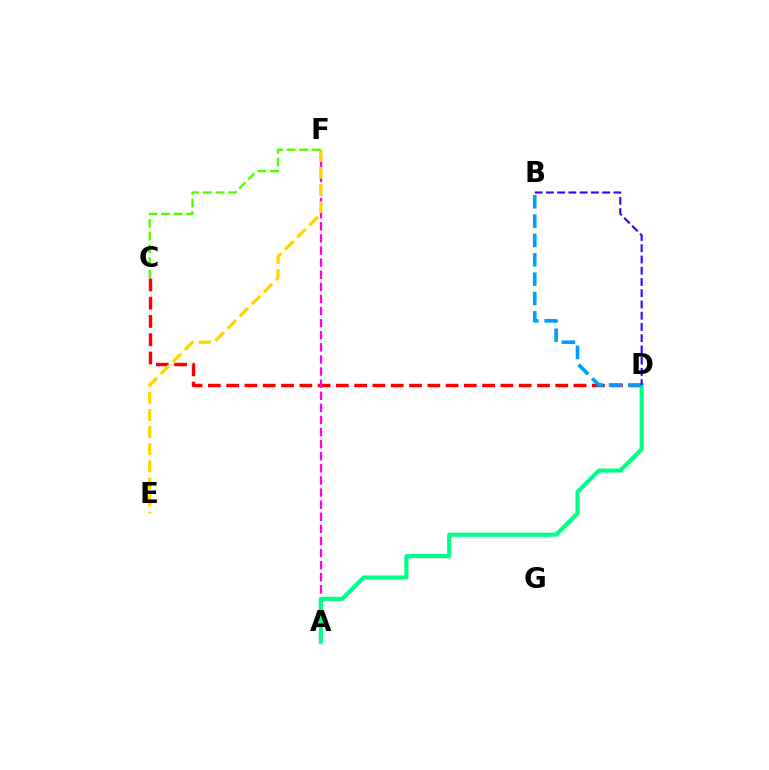{('C', 'D'): [{'color': '#ff0000', 'line_style': 'dashed', 'thickness': 2.48}], ('A', 'F'): [{'color': '#ff00ed', 'line_style': 'dashed', 'thickness': 1.64}], ('A', 'D'): [{'color': '#00ff86', 'line_style': 'solid', 'thickness': 2.99}], ('E', 'F'): [{'color': '#ffd500', 'line_style': 'dashed', 'thickness': 2.33}], ('C', 'F'): [{'color': '#4fff00', 'line_style': 'dashed', 'thickness': 1.72}], ('B', 'D'): [{'color': '#009eff', 'line_style': 'dashed', 'thickness': 2.63}, {'color': '#3700ff', 'line_style': 'dashed', 'thickness': 1.53}]}